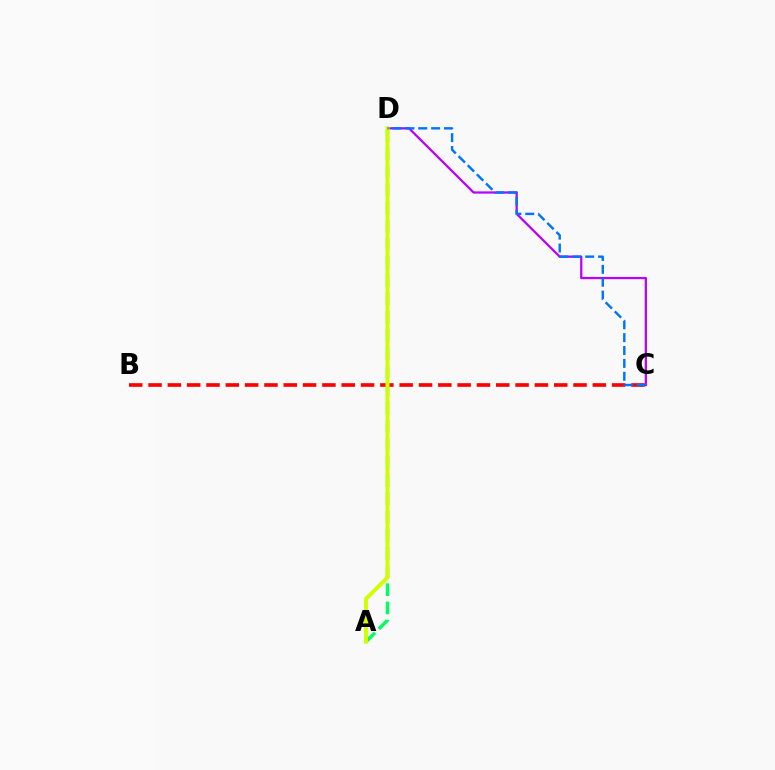{('C', 'D'): [{'color': '#b900ff', 'line_style': 'solid', 'thickness': 1.62}, {'color': '#0074ff', 'line_style': 'dashed', 'thickness': 1.75}], ('B', 'C'): [{'color': '#ff0000', 'line_style': 'dashed', 'thickness': 2.62}], ('A', 'D'): [{'color': '#00ff5c', 'line_style': 'dashed', 'thickness': 2.47}, {'color': '#d1ff00', 'line_style': 'solid', 'thickness': 2.83}]}